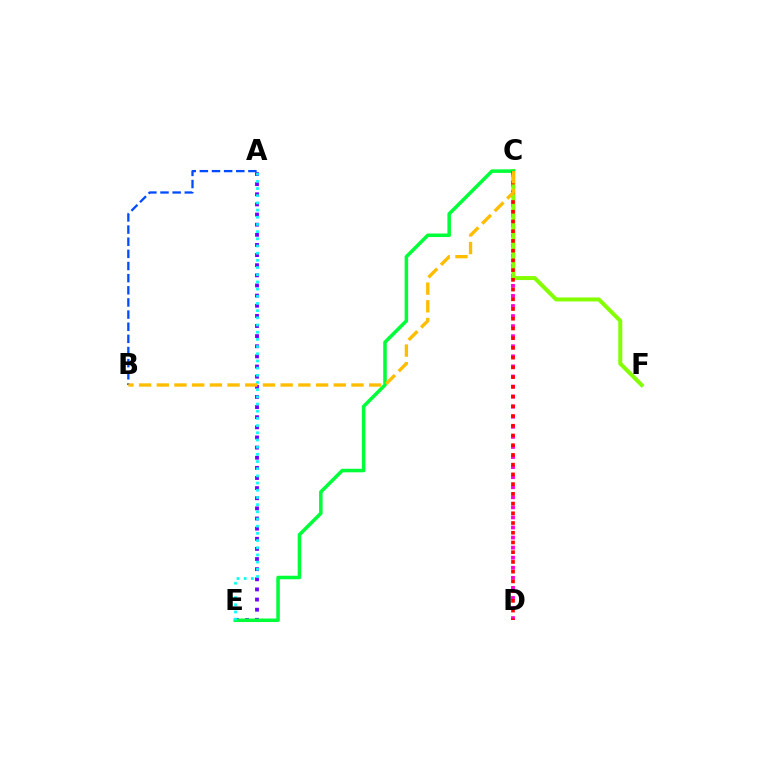{('C', 'D'): [{'color': '#ff00cf', 'line_style': 'dotted', 'thickness': 2.74}, {'color': '#ff0000', 'line_style': 'dotted', 'thickness': 2.64}], ('C', 'F'): [{'color': '#84ff00', 'line_style': 'solid', 'thickness': 2.87}], ('A', 'E'): [{'color': '#7200ff', 'line_style': 'dotted', 'thickness': 2.75}, {'color': '#00fff6', 'line_style': 'dotted', 'thickness': 1.95}], ('C', 'E'): [{'color': '#00ff39', 'line_style': 'solid', 'thickness': 2.54}], ('A', 'B'): [{'color': '#004bff', 'line_style': 'dashed', 'thickness': 1.65}], ('B', 'C'): [{'color': '#ffbd00', 'line_style': 'dashed', 'thickness': 2.4}]}